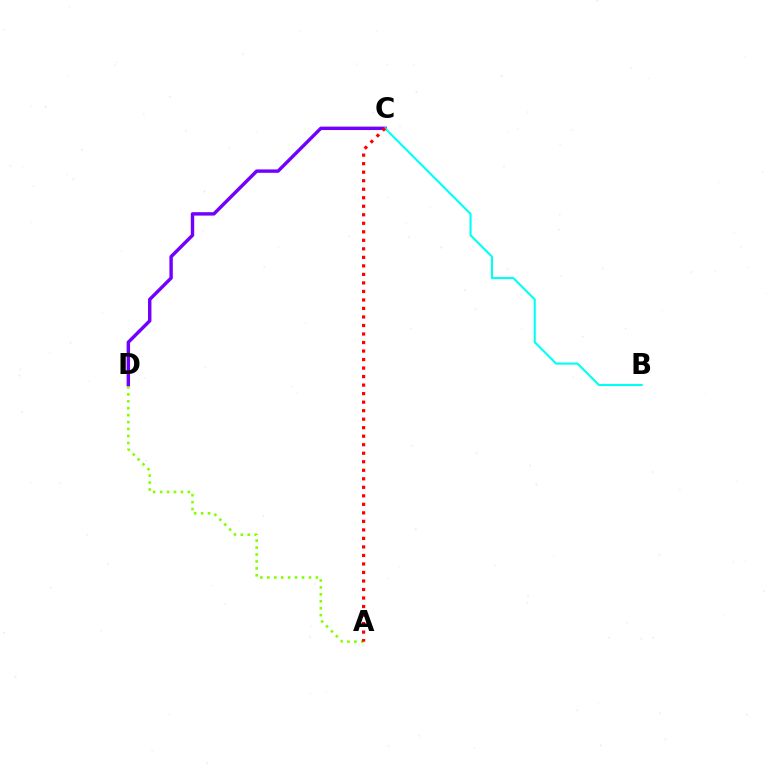{('C', 'D'): [{'color': '#7200ff', 'line_style': 'solid', 'thickness': 2.46}], ('B', 'C'): [{'color': '#00fff6', 'line_style': 'solid', 'thickness': 1.51}], ('A', 'D'): [{'color': '#84ff00', 'line_style': 'dotted', 'thickness': 1.88}], ('A', 'C'): [{'color': '#ff0000', 'line_style': 'dotted', 'thickness': 2.31}]}